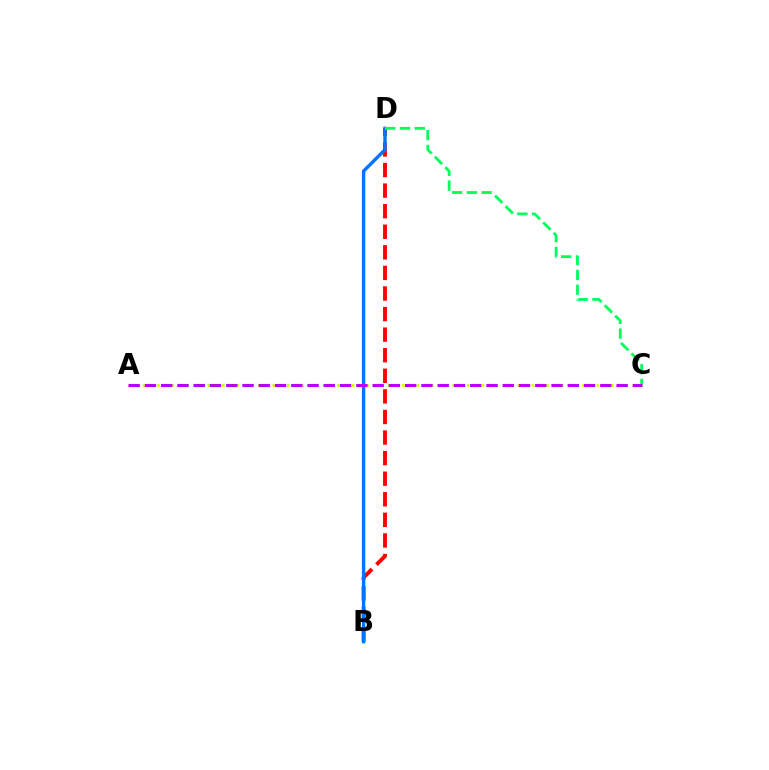{('B', 'D'): [{'color': '#ff0000', 'line_style': 'dashed', 'thickness': 2.8}, {'color': '#0074ff', 'line_style': 'solid', 'thickness': 2.44}], ('C', 'D'): [{'color': '#00ff5c', 'line_style': 'dashed', 'thickness': 2.01}], ('A', 'C'): [{'color': '#d1ff00', 'line_style': 'dotted', 'thickness': 1.96}, {'color': '#b900ff', 'line_style': 'dashed', 'thickness': 2.21}]}